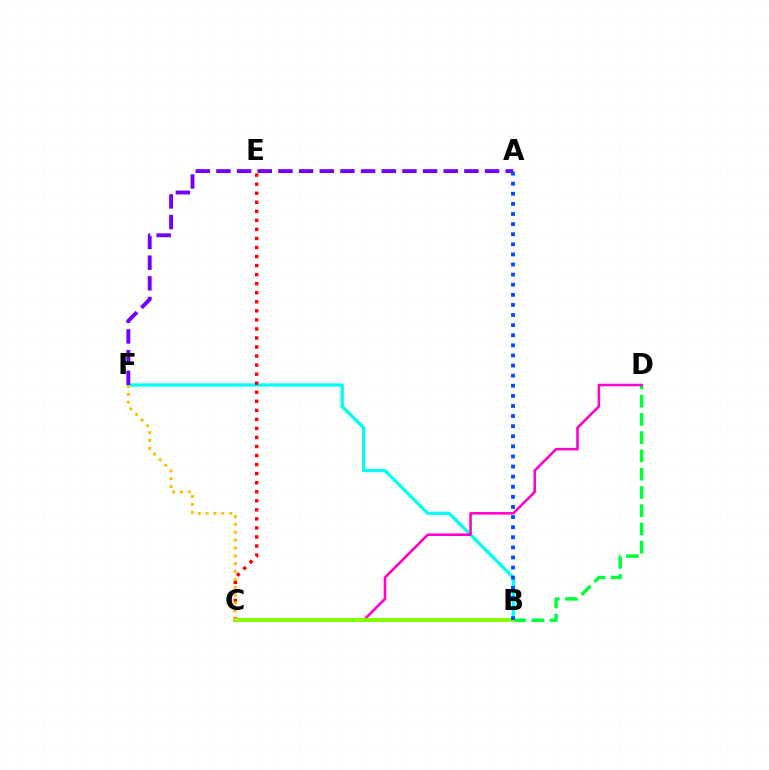{('B', 'F'): [{'color': '#00fff6', 'line_style': 'solid', 'thickness': 2.37}], ('B', 'D'): [{'color': '#00ff39', 'line_style': 'dashed', 'thickness': 2.48}], ('C', 'E'): [{'color': '#ff0000', 'line_style': 'dotted', 'thickness': 2.46}], ('C', 'D'): [{'color': '#ff00cf', 'line_style': 'solid', 'thickness': 1.85}], ('B', 'C'): [{'color': '#84ff00', 'line_style': 'solid', 'thickness': 2.8}], ('A', 'F'): [{'color': '#7200ff', 'line_style': 'dashed', 'thickness': 2.81}], ('C', 'F'): [{'color': '#ffbd00', 'line_style': 'dotted', 'thickness': 2.13}], ('A', 'B'): [{'color': '#004bff', 'line_style': 'dotted', 'thickness': 2.74}]}